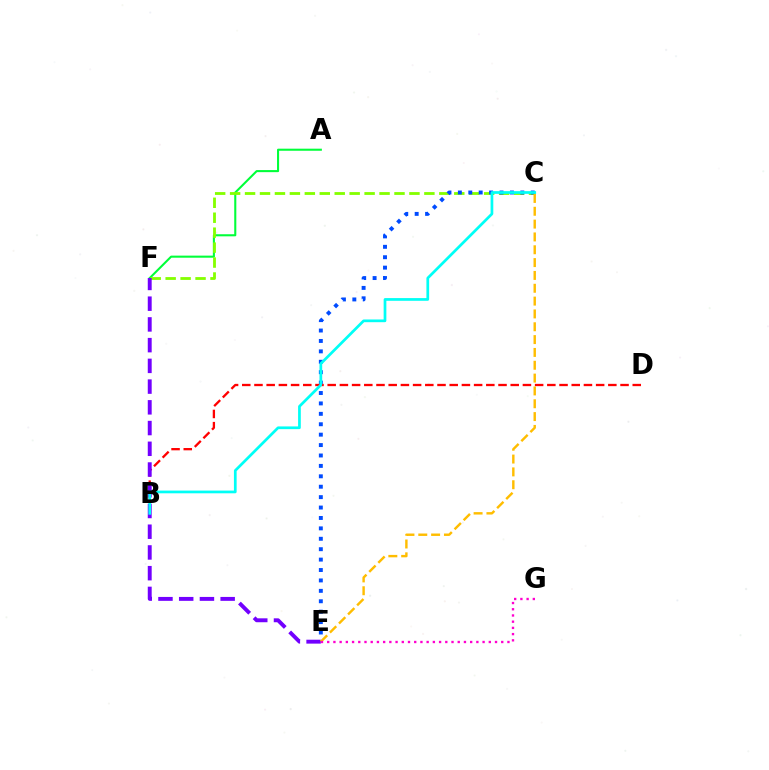{('A', 'F'): [{'color': '#00ff39', 'line_style': 'solid', 'thickness': 1.5}], ('C', 'F'): [{'color': '#84ff00', 'line_style': 'dashed', 'thickness': 2.03}], ('C', 'E'): [{'color': '#004bff', 'line_style': 'dotted', 'thickness': 2.83}, {'color': '#ffbd00', 'line_style': 'dashed', 'thickness': 1.74}], ('B', 'D'): [{'color': '#ff0000', 'line_style': 'dashed', 'thickness': 1.66}], ('E', 'F'): [{'color': '#7200ff', 'line_style': 'dashed', 'thickness': 2.82}], ('B', 'C'): [{'color': '#00fff6', 'line_style': 'solid', 'thickness': 1.96}], ('E', 'G'): [{'color': '#ff00cf', 'line_style': 'dotted', 'thickness': 1.69}]}